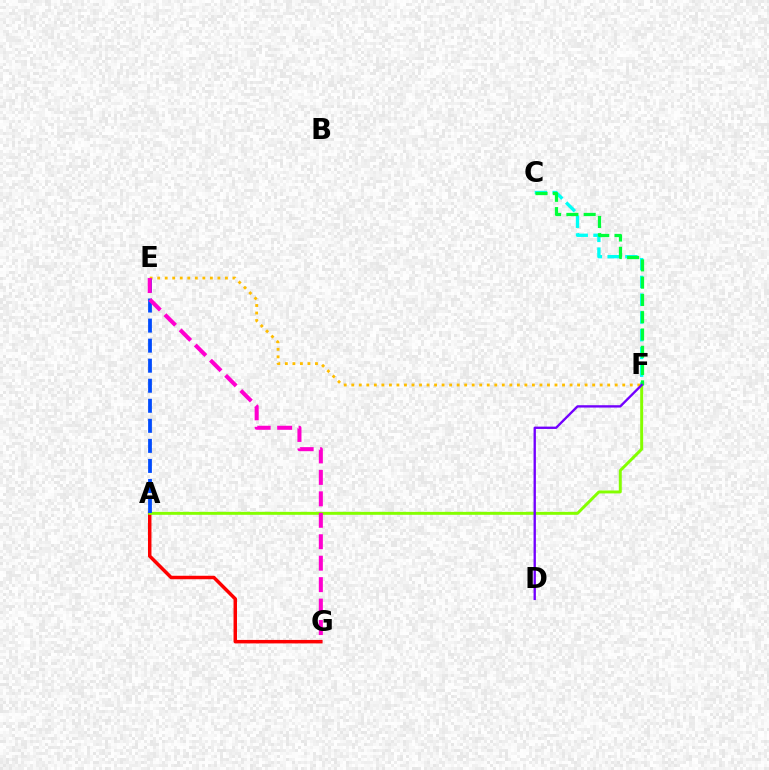{('E', 'F'): [{'color': '#ffbd00', 'line_style': 'dotted', 'thickness': 2.05}], ('C', 'F'): [{'color': '#00fff6', 'line_style': 'dashed', 'thickness': 2.41}, {'color': '#00ff39', 'line_style': 'dashed', 'thickness': 2.35}], ('A', 'G'): [{'color': '#ff0000', 'line_style': 'solid', 'thickness': 2.5}], ('A', 'F'): [{'color': '#84ff00', 'line_style': 'solid', 'thickness': 2.12}], ('A', 'E'): [{'color': '#004bff', 'line_style': 'dashed', 'thickness': 2.72}], ('E', 'G'): [{'color': '#ff00cf', 'line_style': 'dashed', 'thickness': 2.91}], ('D', 'F'): [{'color': '#7200ff', 'line_style': 'solid', 'thickness': 1.69}]}